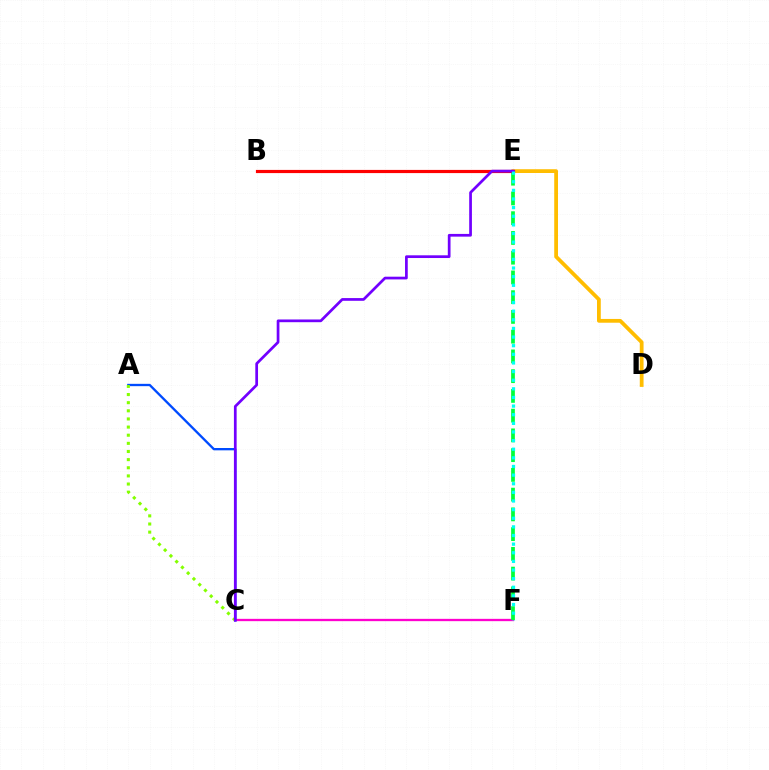{('C', 'F'): [{'color': '#ff00cf', 'line_style': 'solid', 'thickness': 1.66}], ('D', 'E'): [{'color': '#ffbd00', 'line_style': 'solid', 'thickness': 2.72}], ('E', 'F'): [{'color': '#00ff39', 'line_style': 'dashed', 'thickness': 2.68}, {'color': '#00fff6', 'line_style': 'dotted', 'thickness': 2.34}], ('A', 'C'): [{'color': '#004bff', 'line_style': 'solid', 'thickness': 1.68}, {'color': '#84ff00', 'line_style': 'dotted', 'thickness': 2.21}], ('B', 'E'): [{'color': '#ff0000', 'line_style': 'solid', 'thickness': 2.29}], ('C', 'E'): [{'color': '#7200ff', 'line_style': 'solid', 'thickness': 1.96}]}